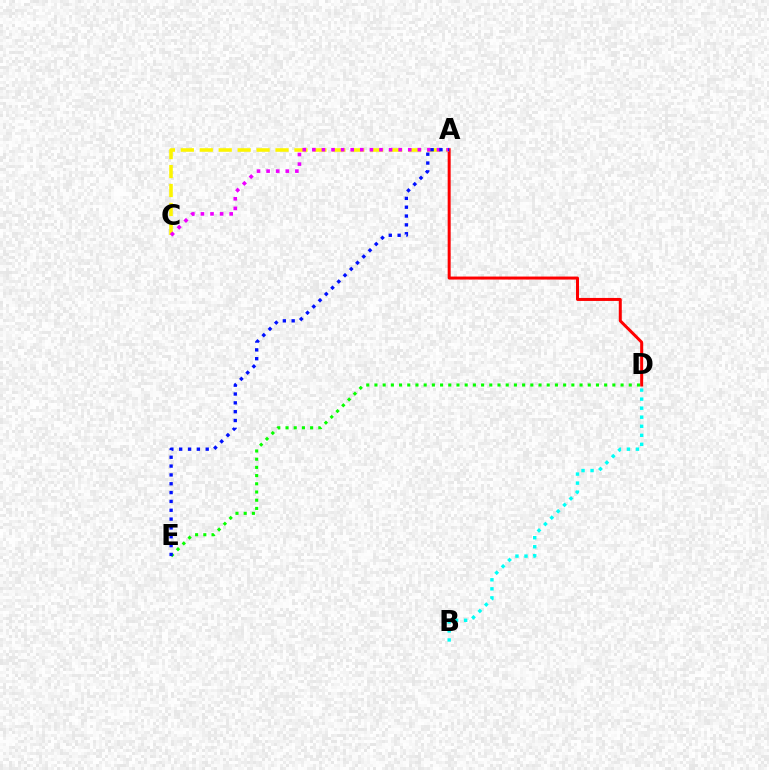{('A', 'D'): [{'color': '#ff0000', 'line_style': 'solid', 'thickness': 2.16}], ('A', 'C'): [{'color': '#fcf500', 'line_style': 'dashed', 'thickness': 2.57}, {'color': '#ee00ff', 'line_style': 'dotted', 'thickness': 2.61}], ('D', 'E'): [{'color': '#08ff00', 'line_style': 'dotted', 'thickness': 2.23}], ('B', 'D'): [{'color': '#00fff6', 'line_style': 'dotted', 'thickness': 2.46}], ('A', 'E'): [{'color': '#0010ff', 'line_style': 'dotted', 'thickness': 2.4}]}